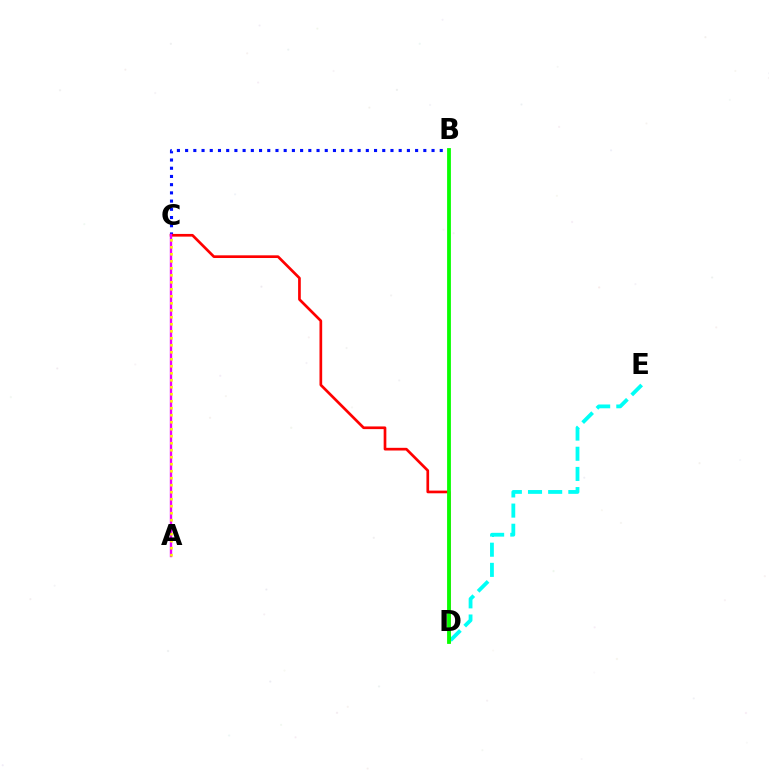{('D', 'E'): [{'color': '#00fff6', 'line_style': 'dashed', 'thickness': 2.74}], ('B', 'C'): [{'color': '#0010ff', 'line_style': 'dotted', 'thickness': 2.23}], ('C', 'D'): [{'color': '#ff0000', 'line_style': 'solid', 'thickness': 1.93}], ('B', 'D'): [{'color': '#08ff00', 'line_style': 'solid', 'thickness': 2.73}], ('A', 'C'): [{'color': '#ee00ff', 'line_style': 'solid', 'thickness': 1.71}, {'color': '#fcf500', 'line_style': 'dotted', 'thickness': 1.9}]}